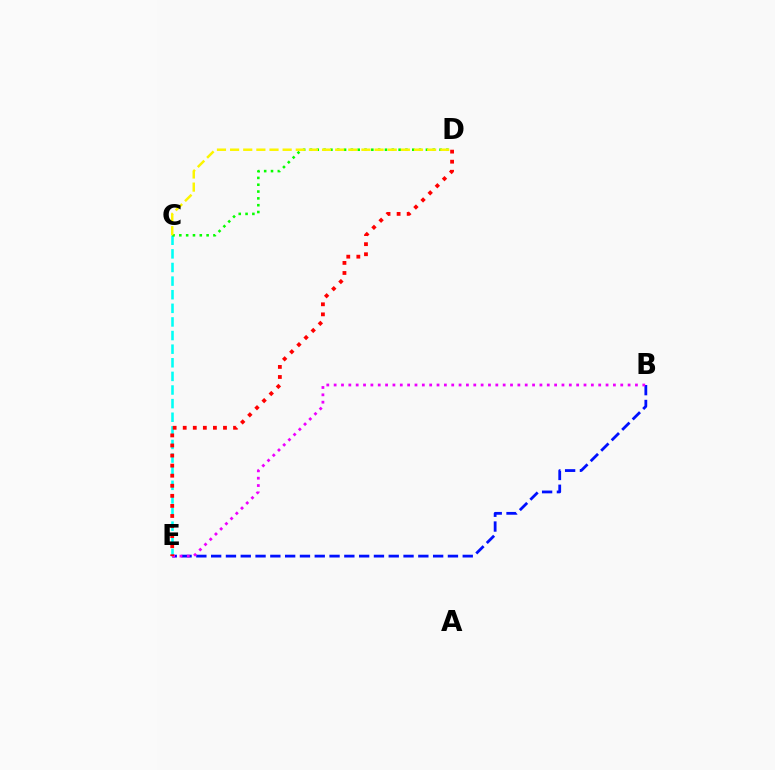{('B', 'E'): [{'color': '#0010ff', 'line_style': 'dashed', 'thickness': 2.01}, {'color': '#ee00ff', 'line_style': 'dotted', 'thickness': 2.0}], ('C', 'E'): [{'color': '#00fff6', 'line_style': 'dashed', 'thickness': 1.85}], ('C', 'D'): [{'color': '#08ff00', 'line_style': 'dotted', 'thickness': 1.85}, {'color': '#fcf500', 'line_style': 'dashed', 'thickness': 1.78}], ('D', 'E'): [{'color': '#ff0000', 'line_style': 'dotted', 'thickness': 2.74}]}